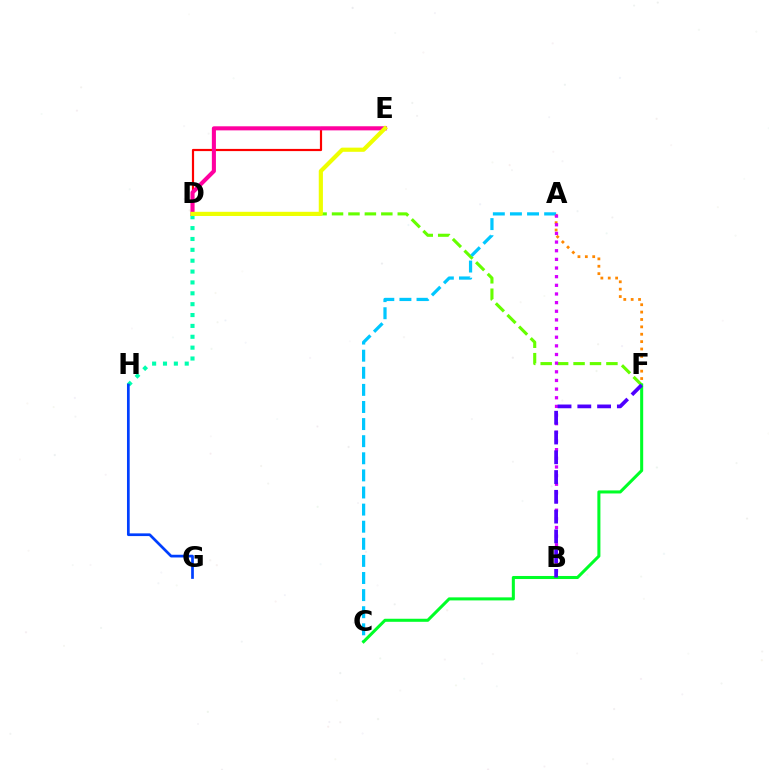{('A', 'F'): [{'color': '#ff8800', 'line_style': 'dotted', 'thickness': 2.01}], ('D', 'F'): [{'color': '#66ff00', 'line_style': 'dashed', 'thickness': 2.23}], ('A', 'C'): [{'color': '#00c7ff', 'line_style': 'dashed', 'thickness': 2.32}], ('D', 'E'): [{'color': '#ff0000', 'line_style': 'solid', 'thickness': 1.57}, {'color': '#ff00a0', 'line_style': 'solid', 'thickness': 2.93}, {'color': '#eeff00', 'line_style': 'solid', 'thickness': 3.0}], ('D', 'H'): [{'color': '#00ffaf', 'line_style': 'dotted', 'thickness': 2.95}], ('A', 'B'): [{'color': '#d600ff', 'line_style': 'dotted', 'thickness': 2.35}], ('C', 'F'): [{'color': '#00ff27', 'line_style': 'solid', 'thickness': 2.19}], ('B', 'F'): [{'color': '#4f00ff', 'line_style': 'dashed', 'thickness': 2.69}], ('G', 'H'): [{'color': '#003fff', 'line_style': 'solid', 'thickness': 1.95}]}